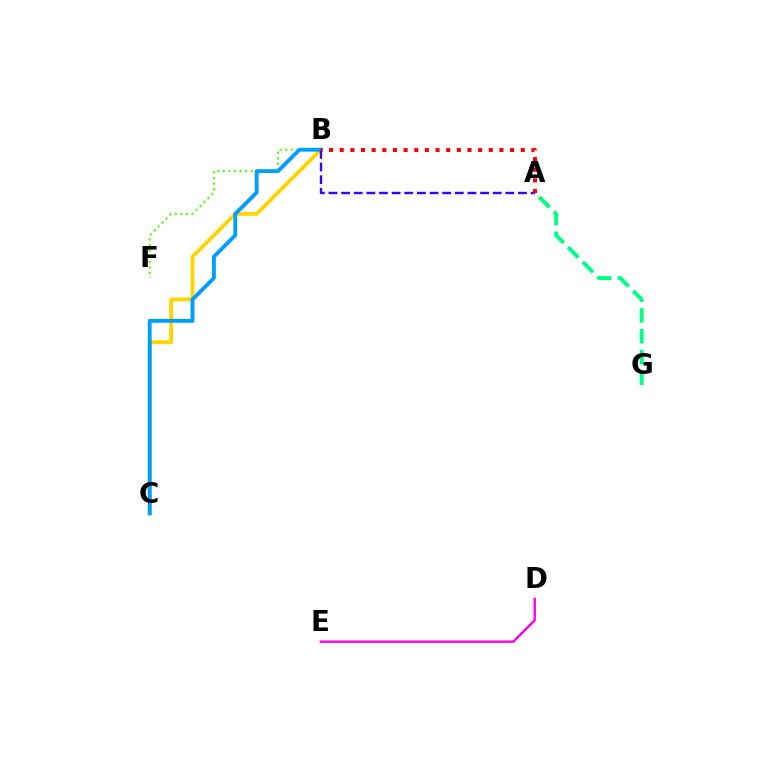{('A', 'G'): [{'color': '#00ff86', 'line_style': 'dashed', 'thickness': 2.82}], ('D', 'E'): [{'color': '#ff00ed', 'line_style': 'solid', 'thickness': 1.73}], ('B', 'C'): [{'color': '#ffd500', 'line_style': 'solid', 'thickness': 2.78}, {'color': '#009eff', 'line_style': 'solid', 'thickness': 2.8}], ('B', 'F'): [{'color': '#4fff00', 'line_style': 'dotted', 'thickness': 1.52}], ('A', 'B'): [{'color': '#3700ff', 'line_style': 'dashed', 'thickness': 1.72}, {'color': '#ff0000', 'line_style': 'dotted', 'thickness': 2.89}]}